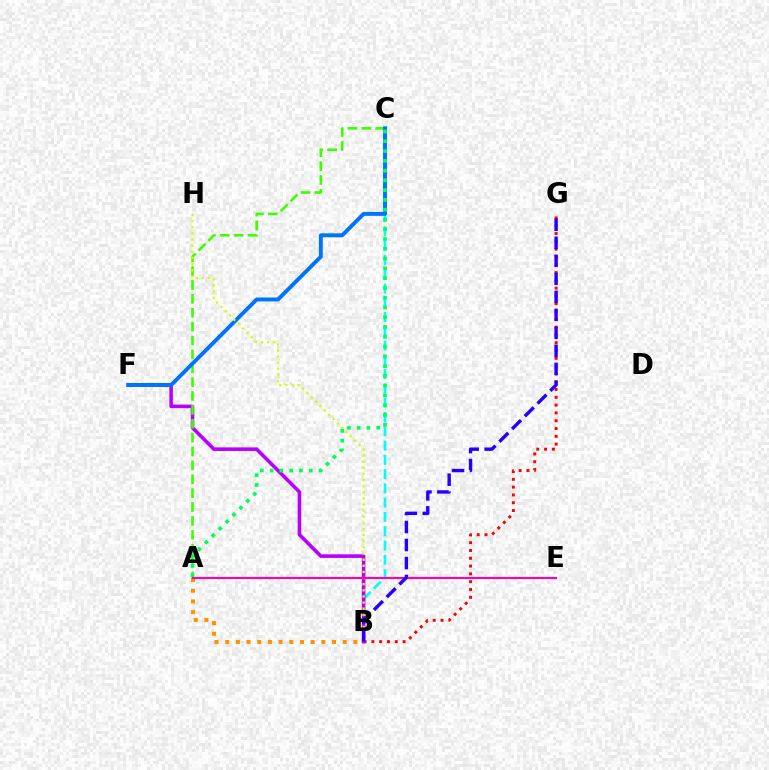{('B', 'G'): [{'color': '#ff0000', 'line_style': 'dotted', 'thickness': 2.12}, {'color': '#2500ff', 'line_style': 'dashed', 'thickness': 2.45}], ('B', 'C'): [{'color': '#00fff6', 'line_style': 'dashed', 'thickness': 1.94}], ('B', 'F'): [{'color': '#b900ff', 'line_style': 'solid', 'thickness': 2.58}], ('A', 'C'): [{'color': '#3dff00', 'line_style': 'dashed', 'thickness': 1.89}, {'color': '#00ff5c', 'line_style': 'dotted', 'thickness': 2.66}], ('C', 'F'): [{'color': '#0074ff', 'line_style': 'solid', 'thickness': 2.82}], ('B', 'H'): [{'color': '#d1ff00', 'line_style': 'dotted', 'thickness': 1.66}], ('A', 'B'): [{'color': '#ff9400', 'line_style': 'dotted', 'thickness': 2.9}], ('A', 'E'): [{'color': '#ff00ac', 'line_style': 'solid', 'thickness': 1.53}]}